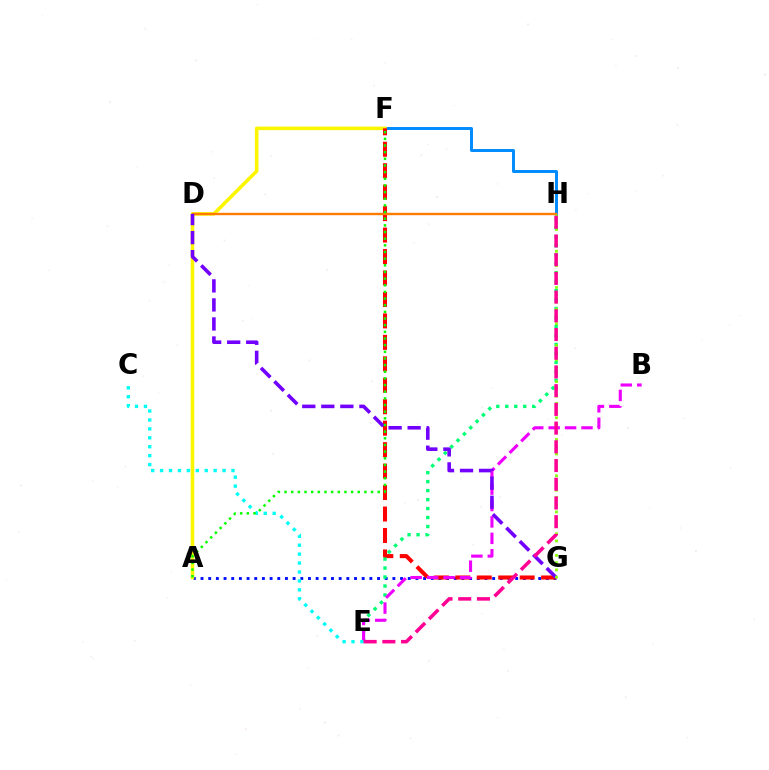{('A', 'G'): [{'color': '#0010ff', 'line_style': 'dotted', 'thickness': 2.09}], ('F', 'H'): [{'color': '#008cff', 'line_style': 'solid', 'thickness': 2.14}], ('A', 'F'): [{'color': '#fcf500', 'line_style': 'solid', 'thickness': 2.57}, {'color': '#08ff00', 'line_style': 'dotted', 'thickness': 1.81}], ('F', 'G'): [{'color': '#ff0000', 'line_style': 'dashed', 'thickness': 2.91}], ('D', 'H'): [{'color': '#ff7c00', 'line_style': 'solid', 'thickness': 1.72}], ('E', 'H'): [{'color': '#00ff74', 'line_style': 'dotted', 'thickness': 2.44}, {'color': '#ff0094', 'line_style': 'dashed', 'thickness': 2.54}], ('B', 'E'): [{'color': '#ee00ff', 'line_style': 'dashed', 'thickness': 2.23}], ('C', 'E'): [{'color': '#00fff6', 'line_style': 'dotted', 'thickness': 2.43}], ('D', 'G'): [{'color': '#7200ff', 'line_style': 'dashed', 'thickness': 2.59}], ('G', 'H'): [{'color': '#84ff00', 'line_style': 'dotted', 'thickness': 1.97}]}